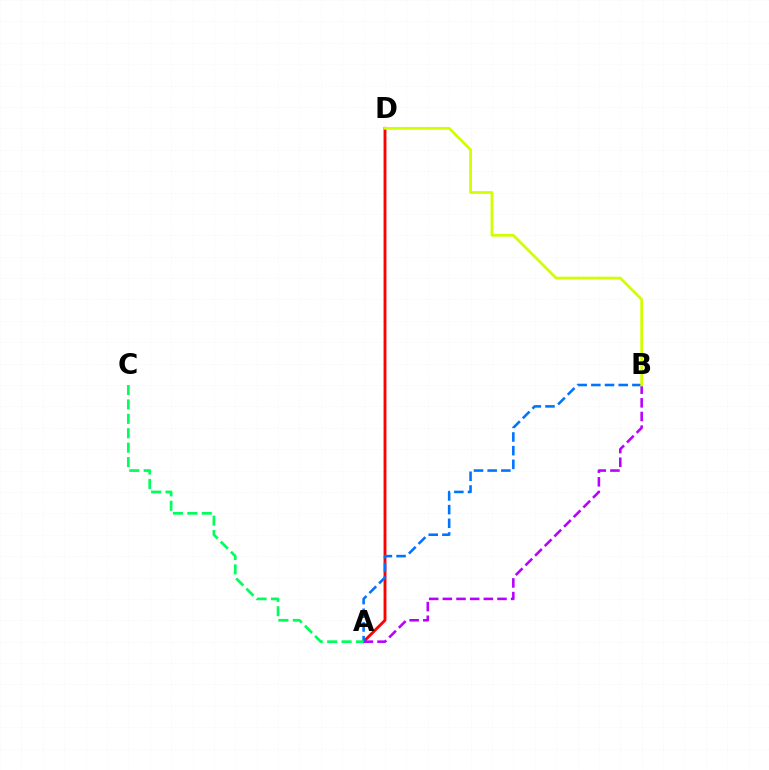{('A', 'D'): [{'color': '#ff0000', 'line_style': 'solid', 'thickness': 2.07}], ('A', 'B'): [{'color': '#b900ff', 'line_style': 'dashed', 'thickness': 1.85}, {'color': '#0074ff', 'line_style': 'dashed', 'thickness': 1.86}], ('A', 'C'): [{'color': '#00ff5c', 'line_style': 'dashed', 'thickness': 1.96}], ('B', 'D'): [{'color': '#d1ff00', 'line_style': 'solid', 'thickness': 1.98}]}